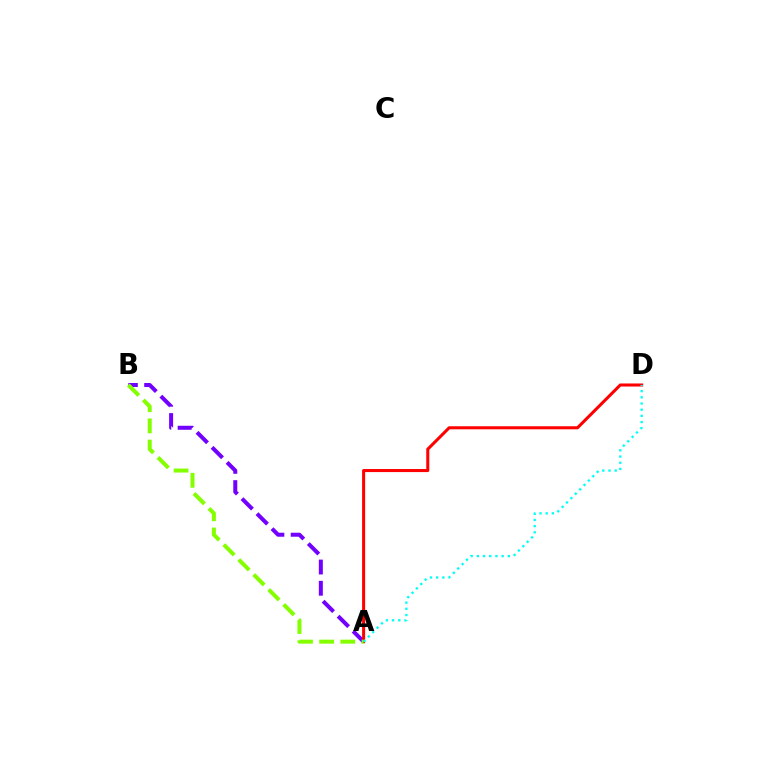{('A', 'B'): [{'color': '#7200ff', 'line_style': 'dashed', 'thickness': 2.88}, {'color': '#84ff00', 'line_style': 'dashed', 'thickness': 2.88}], ('A', 'D'): [{'color': '#ff0000', 'line_style': 'solid', 'thickness': 2.19}, {'color': '#00fff6', 'line_style': 'dotted', 'thickness': 1.68}]}